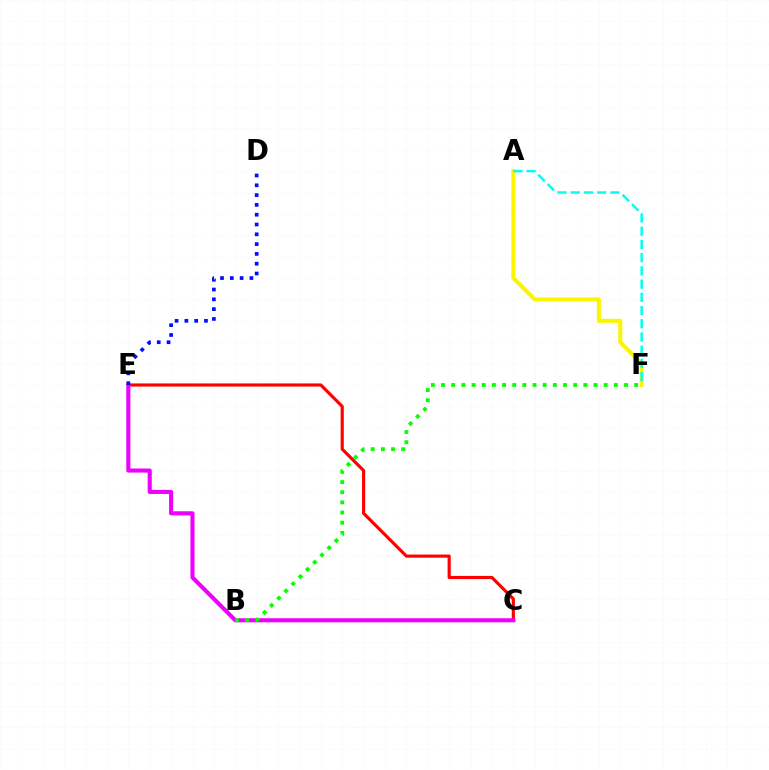{('C', 'E'): [{'color': '#ff0000', 'line_style': 'solid', 'thickness': 2.26}, {'color': '#ee00ff', 'line_style': 'solid', 'thickness': 2.95}], ('B', 'F'): [{'color': '#08ff00', 'line_style': 'dotted', 'thickness': 2.76}], ('A', 'F'): [{'color': '#fcf500', 'line_style': 'solid', 'thickness': 2.91}, {'color': '#00fff6', 'line_style': 'dashed', 'thickness': 1.8}], ('D', 'E'): [{'color': '#0010ff', 'line_style': 'dotted', 'thickness': 2.66}]}